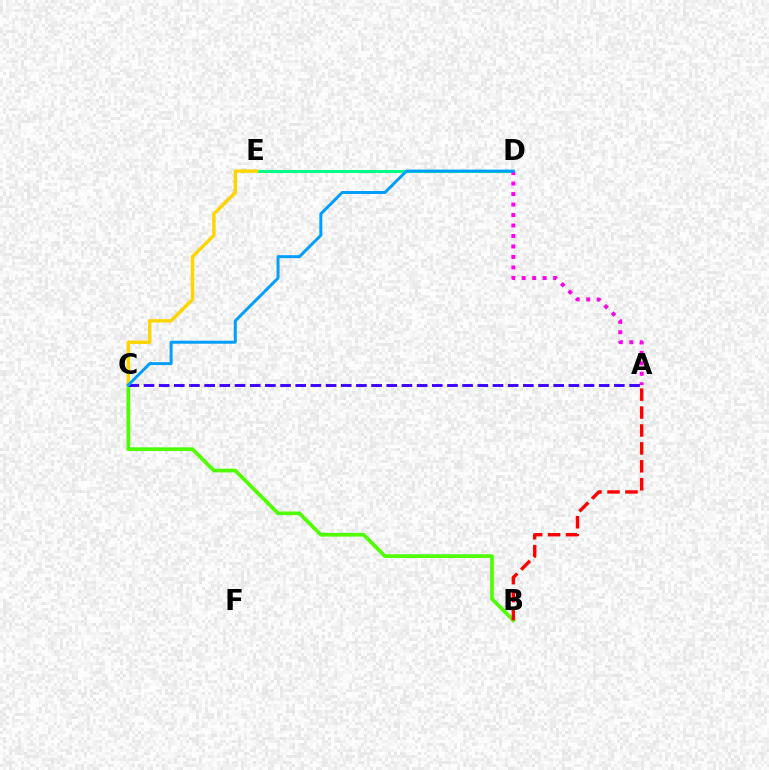{('B', 'C'): [{'color': '#4fff00', 'line_style': 'solid', 'thickness': 2.67}], ('D', 'E'): [{'color': '#00ff86', 'line_style': 'solid', 'thickness': 2.19}], ('A', 'D'): [{'color': '#ff00ed', 'line_style': 'dotted', 'thickness': 2.85}], ('C', 'E'): [{'color': '#ffd500', 'line_style': 'solid', 'thickness': 2.46}], ('A', 'C'): [{'color': '#3700ff', 'line_style': 'dashed', 'thickness': 2.06}], ('C', 'D'): [{'color': '#009eff', 'line_style': 'solid', 'thickness': 2.14}], ('A', 'B'): [{'color': '#ff0000', 'line_style': 'dashed', 'thickness': 2.44}]}